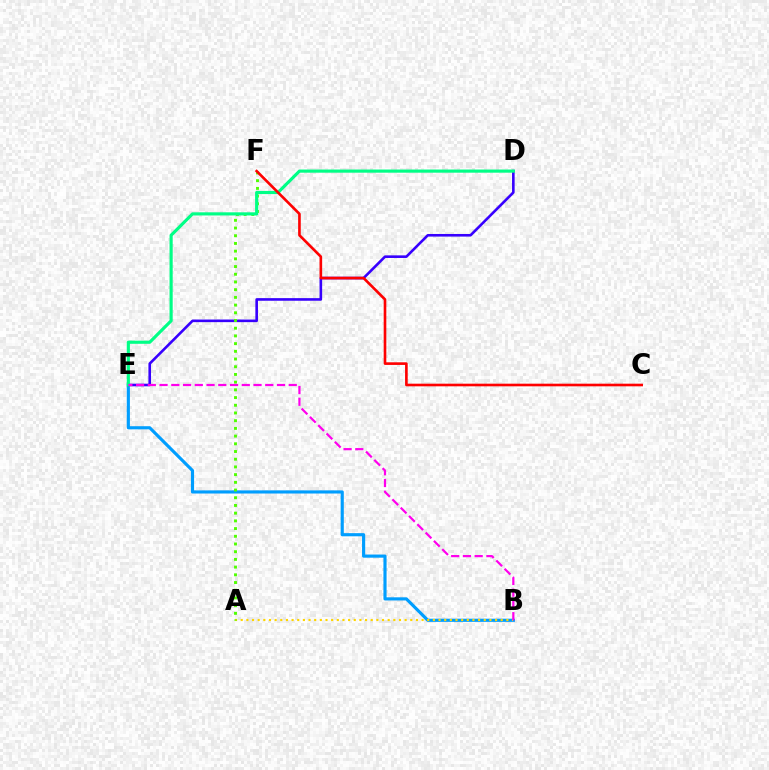{('B', 'E'): [{'color': '#009eff', 'line_style': 'solid', 'thickness': 2.27}, {'color': '#ff00ed', 'line_style': 'dashed', 'thickness': 1.6}], ('A', 'B'): [{'color': '#ffd500', 'line_style': 'dotted', 'thickness': 1.54}], ('D', 'E'): [{'color': '#3700ff', 'line_style': 'solid', 'thickness': 1.88}, {'color': '#00ff86', 'line_style': 'solid', 'thickness': 2.27}], ('A', 'F'): [{'color': '#4fff00', 'line_style': 'dotted', 'thickness': 2.09}], ('C', 'F'): [{'color': '#ff0000', 'line_style': 'solid', 'thickness': 1.9}]}